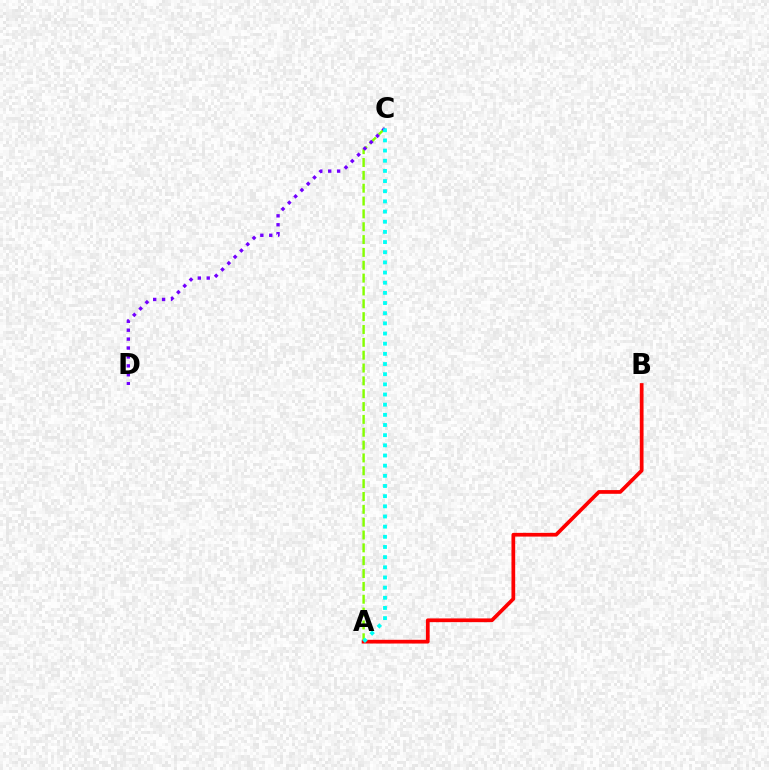{('A', 'C'): [{'color': '#84ff00', 'line_style': 'dashed', 'thickness': 1.75}, {'color': '#00fff6', 'line_style': 'dotted', 'thickness': 2.76}], ('C', 'D'): [{'color': '#7200ff', 'line_style': 'dotted', 'thickness': 2.42}], ('A', 'B'): [{'color': '#ff0000', 'line_style': 'solid', 'thickness': 2.68}]}